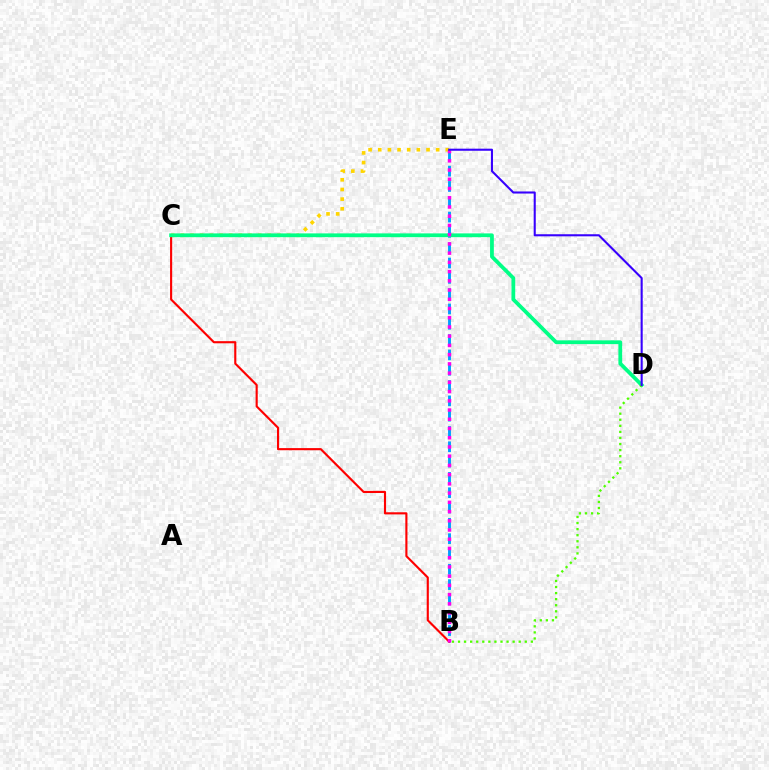{('B', 'E'): [{'color': '#009eff', 'line_style': 'dashed', 'thickness': 2.08}, {'color': '#ff00ed', 'line_style': 'dotted', 'thickness': 2.51}], ('C', 'E'): [{'color': '#ffd500', 'line_style': 'dotted', 'thickness': 2.62}], ('B', 'C'): [{'color': '#ff0000', 'line_style': 'solid', 'thickness': 1.54}], ('C', 'D'): [{'color': '#00ff86', 'line_style': 'solid', 'thickness': 2.72}], ('B', 'D'): [{'color': '#4fff00', 'line_style': 'dotted', 'thickness': 1.65}], ('D', 'E'): [{'color': '#3700ff', 'line_style': 'solid', 'thickness': 1.5}]}